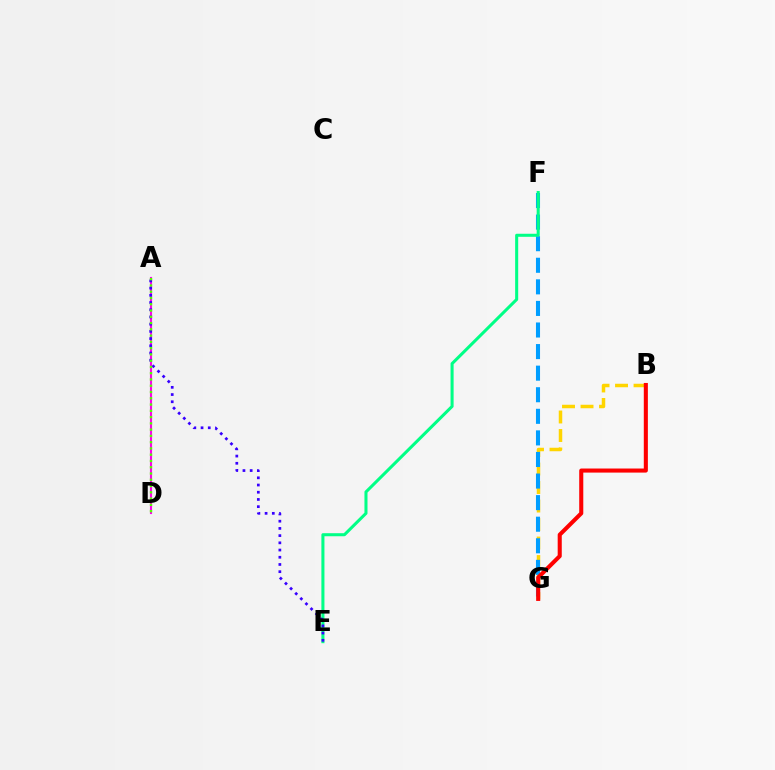{('B', 'G'): [{'color': '#ffd500', 'line_style': 'dashed', 'thickness': 2.51}, {'color': '#ff0000', 'line_style': 'solid', 'thickness': 2.93}], ('F', 'G'): [{'color': '#009eff', 'line_style': 'dashed', 'thickness': 2.93}], ('E', 'F'): [{'color': '#00ff86', 'line_style': 'solid', 'thickness': 2.19}], ('A', 'D'): [{'color': '#ff00ed', 'line_style': 'solid', 'thickness': 1.52}, {'color': '#4fff00', 'line_style': 'dotted', 'thickness': 1.7}], ('A', 'E'): [{'color': '#3700ff', 'line_style': 'dotted', 'thickness': 1.96}]}